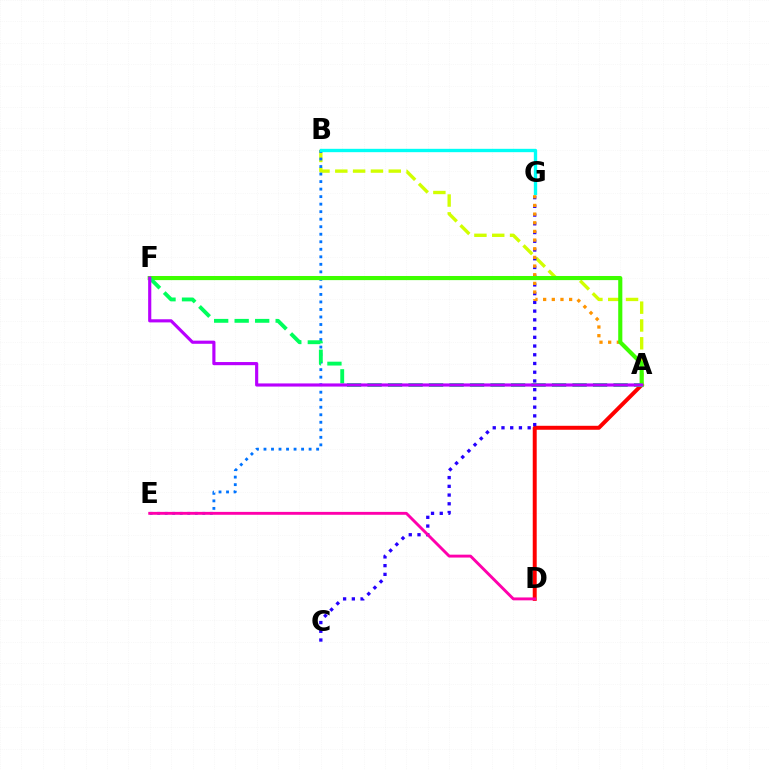{('A', 'D'): [{'color': '#ff0000', 'line_style': 'solid', 'thickness': 2.85}], ('A', 'B'): [{'color': '#d1ff00', 'line_style': 'dashed', 'thickness': 2.42}], ('B', 'E'): [{'color': '#0074ff', 'line_style': 'dotted', 'thickness': 2.04}], ('C', 'G'): [{'color': '#2500ff', 'line_style': 'dotted', 'thickness': 2.37}], ('B', 'G'): [{'color': '#00fff6', 'line_style': 'solid', 'thickness': 2.41}], ('A', 'G'): [{'color': '#ff9400', 'line_style': 'dotted', 'thickness': 2.35}], ('A', 'F'): [{'color': '#3dff00', 'line_style': 'solid', 'thickness': 2.97}, {'color': '#00ff5c', 'line_style': 'dashed', 'thickness': 2.79}, {'color': '#b900ff', 'line_style': 'solid', 'thickness': 2.26}], ('D', 'E'): [{'color': '#ff00ac', 'line_style': 'solid', 'thickness': 2.09}]}